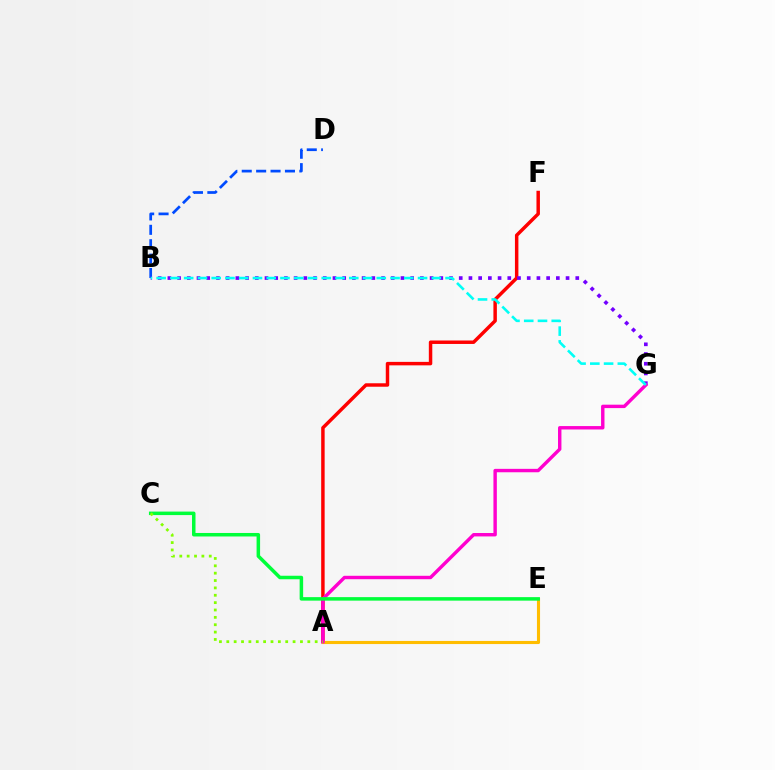{('B', 'D'): [{'color': '#004bff', 'line_style': 'dashed', 'thickness': 1.96}], ('A', 'F'): [{'color': '#ff0000', 'line_style': 'solid', 'thickness': 2.49}], ('A', 'E'): [{'color': '#ffbd00', 'line_style': 'solid', 'thickness': 2.23}], ('B', 'G'): [{'color': '#7200ff', 'line_style': 'dotted', 'thickness': 2.64}, {'color': '#00fff6', 'line_style': 'dashed', 'thickness': 1.87}], ('A', 'G'): [{'color': '#ff00cf', 'line_style': 'solid', 'thickness': 2.46}], ('C', 'E'): [{'color': '#00ff39', 'line_style': 'solid', 'thickness': 2.52}], ('A', 'C'): [{'color': '#84ff00', 'line_style': 'dotted', 'thickness': 2.0}]}